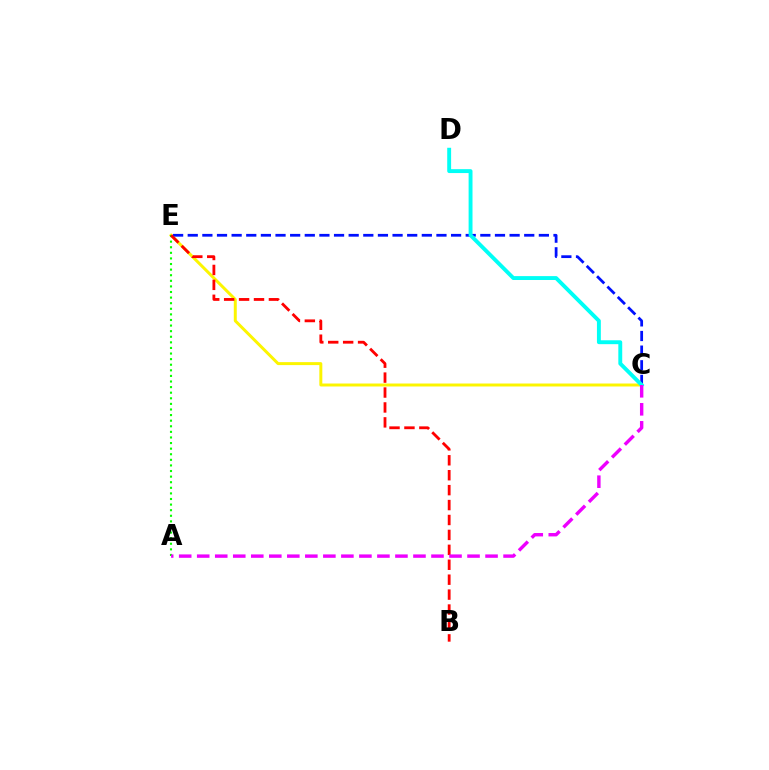{('C', 'E'): [{'color': '#fcf500', 'line_style': 'solid', 'thickness': 2.14}, {'color': '#0010ff', 'line_style': 'dashed', 'thickness': 1.99}], ('A', 'E'): [{'color': '#08ff00', 'line_style': 'dotted', 'thickness': 1.52}], ('B', 'E'): [{'color': '#ff0000', 'line_style': 'dashed', 'thickness': 2.03}], ('C', 'D'): [{'color': '#00fff6', 'line_style': 'solid', 'thickness': 2.8}], ('A', 'C'): [{'color': '#ee00ff', 'line_style': 'dashed', 'thickness': 2.45}]}